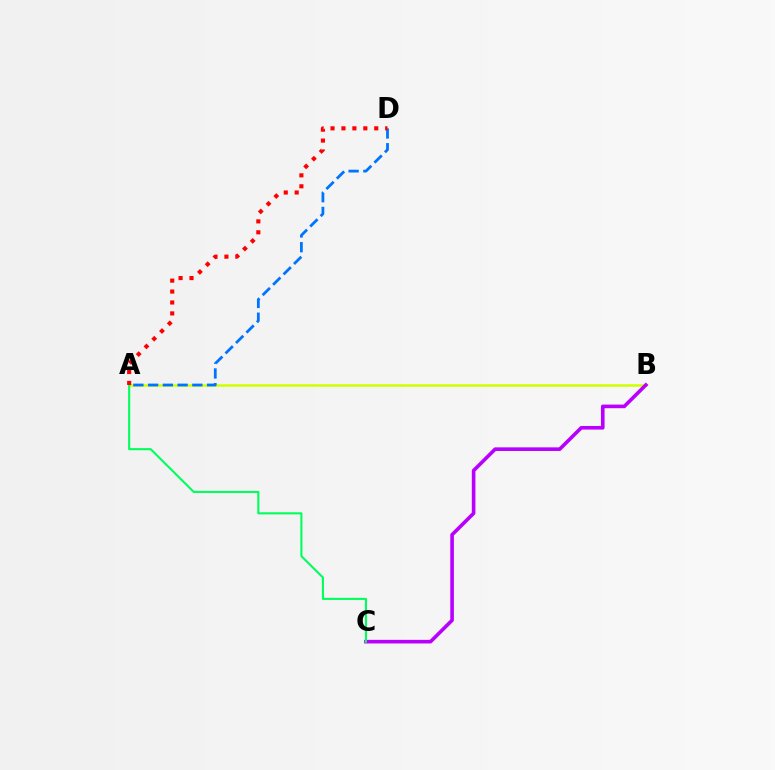{('A', 'B'): [{'color': '#d1ff00', 'line_style': 'solid', 'thickness': 1.83}], ('B', 'C'): [{'color': '#b900ff', 'line_style': 'solid', 'thickness': 2.6}], ('A', 'D'): [{'color': '#0074ff', 'line_style': 'dashed', 'thickness': 2.0}, {'color': '#ff0000', 'line_style': 'dotted', 'thickness': 2.97}], ('A', 'C'): [{'color': '#00ff5c', 'line_style': 'solid', 'thickness': 1.51}]}